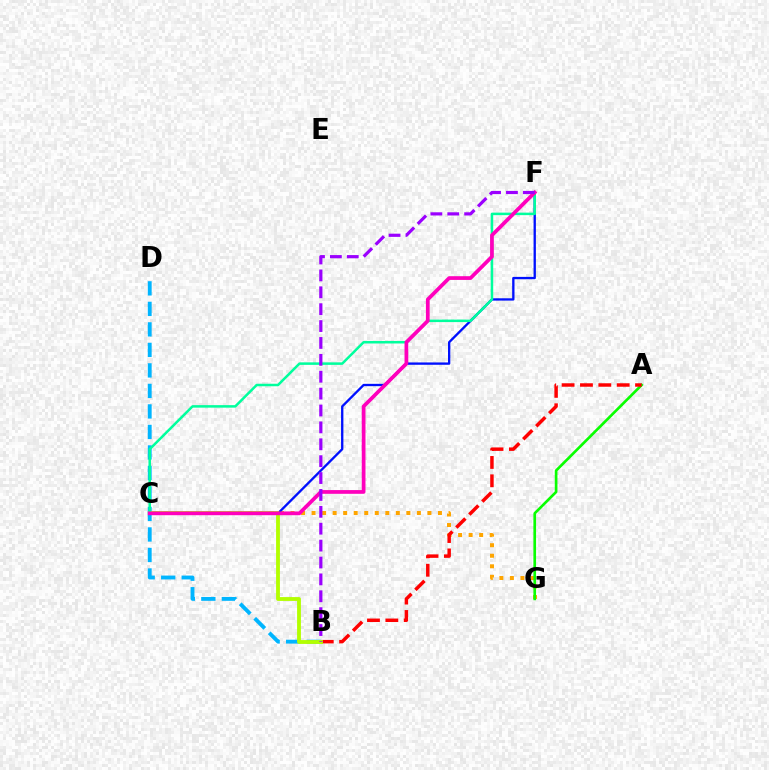{('C', 'G'): [{'color': '#ffa500', 'line_style': 'dotted', 'thickness': 2.86}], ('C', 'F'): [{'color': '#0010ff', 'line_style': 'solid', 'thickness': 1.68}, {'color': '#00ff9d', 'line_style': 'solid', 'thickness': 1.81}, {'color': '#ff00bd', 'line_style': 'solid', 'thickness': 2.69}], ('A', 'G'): [{'color': '#08ff00', 'line_style': 'solid', 'thickness': 1.92}], ('A', 'B'): [{'color': '#ff0000', 'line_style': 'dashed', 'thickness': 2.49}], ('B', 'D'): [{'color': '#00b5ff', 'line_style': 'dashed', 'thickness': 2.79}], ('B', 'C'): [{'color': '#b3ff00', 'line_style': 'solid', 'thickness': 2.76}], ('B', 'F'): [{'color': '#9b00ff', 'line_style': 'dashed', 'thickness': 2.29}]}